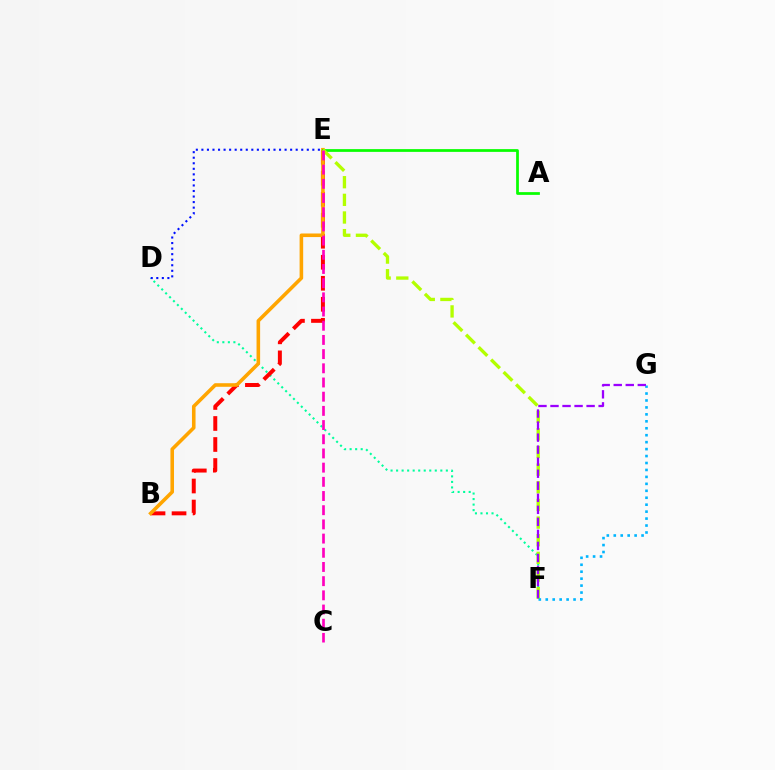{('D', 'F'): [{'color': '#00ff9d', 'line_style': 'dotted', 'thickness': 1.5}], ('B', 'E'): [{'color': '#ff0000', 'line_style': 'dashed', 'thickness': 2.85}, {'color': '#ffa500', 'line_style': 'solid', 'thickness': 2.58}], ('A', 'E'): [{'color': '#08ff00', 'line_style': 'solid', 'thickness': 1.97}], ('E', 'F'): [{'color': '#b3ff00', 'line_style': 'dashed', 'thickness': 2.4}], ('F', 'G'): [{'color': '#00b5ff', 'line_style': 'dotted', 'thickness': 1.89}, {'color': '#9b00ff', 'line_style': 'dashed', 'thickness': 1.63}], ('C', 'E'): [{'color': '#ff00bd', 'line_style': 'dashed', 'thickness': 1.93}], ('D', 'E'): [{'color': '#0010ff', 'line_style': 'dotted', 'thickness': 1.51}]}